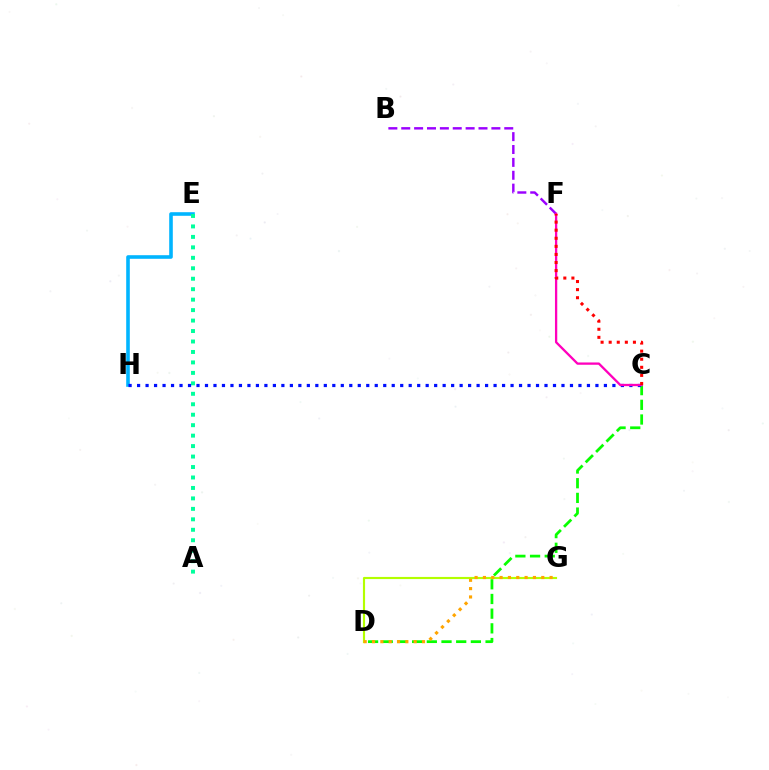{('E', 'H'): [{'color': '#00b5ff', 'line_style': 'solid', 'thickness': 2.59}], ('C', 'D'): [{'color': '#08ff00', 'line_style': 'dashed', 'thickness': 2.0}], ('B', 'F'): [{'color': '#9b00ff', 'line_style': 'dashed', 'thickness': 1.75}], ('D', 'G'): [{'color': '#b3ff00', 'line_style': 'solid', 'thickness': 1.55}, {'color': '#ffa500', 'line_style': 'dotted', 'thickness': 2.26}], ('A', 'E'): [{'color': '#00ff9d', 'line_style': 'dotted', 'thickness': 2.84}], ('C', 'H'): [{'color': '#0010ff', 'line_style': 'dotted', 'thickness': 2.31}], ('C', 'F'): [{'color': '#ff00bd', 'line_style': 'solid', 'thickness': 1.65}, {'color': '#ff0000', 'line_style': 'dotted', 'thickness': 2.2}]}